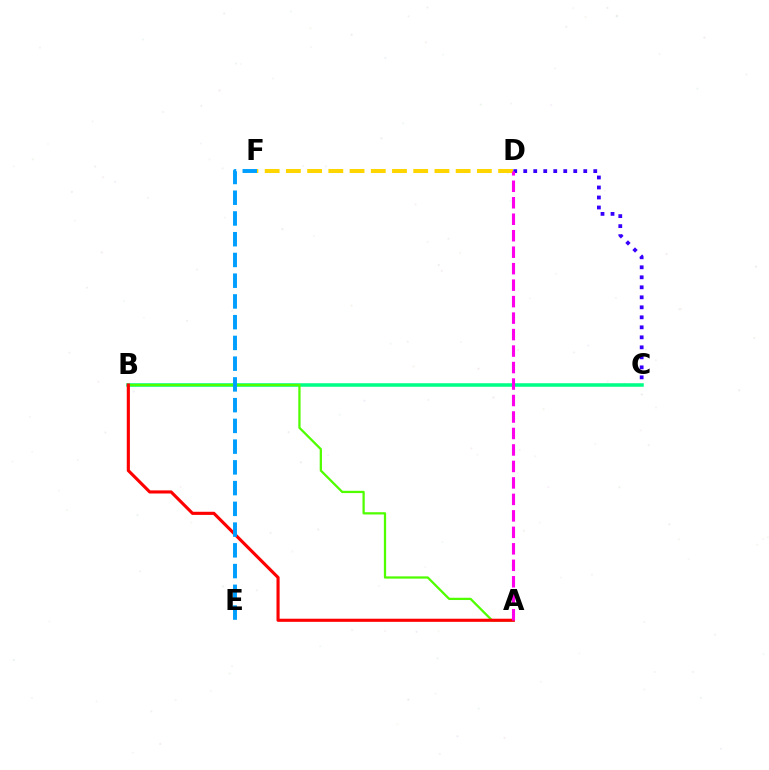{('D', 'F'): [{'color': '#ffd500', 'line_style': 'dashed', 'thickness': 2.88}], ('B', 'C'): [{'color': '#00ff86', 'line_style': 'solid', 'thickness': 2.54}], ('C', 'D'): [{'color': '#3700ff', 'line_style': 'dotted', 'thickness': 2.72}], ('A', 'B'): [{'color': '#4fff00', 'line_style': 'solid', 'thickness': 1.63}, {'color': '#ff0000', 'line_style': 'solid', 'thickness': 2.25}], ('E', 'F'): [{'color': '#009eff', 'line_style': 'dashed', 'thickness': 2.82}], ('A', 'D'): [{'color': '#ff00ed', 'line_style': 'dashed', 'thickness': 2.24}]}